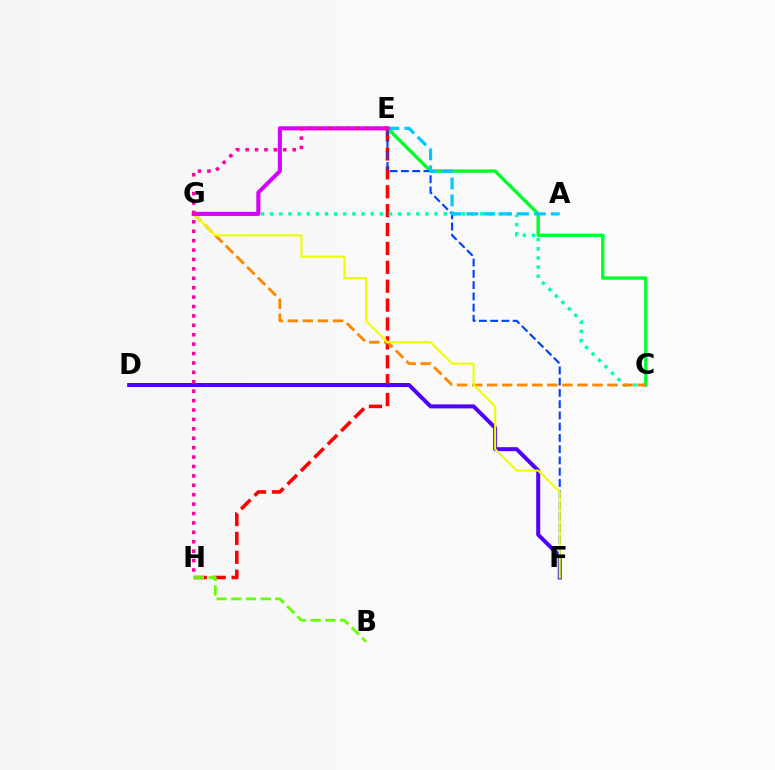{('E', 'H'): [{'color': '#ff0000', 'line_style': 'dashed', 'thickness': 2.57}, {'color': '#ff00a0', 'line_style': 'dotted', 'thickness': 2.56}], ('C', 'E'): [{'color': '#00ff27', 'line_style': 'solid', 'thickness': 2.41}], ('D', 'F'): [{'color': '#4f00ff', 'line_style': 'solid', 'thickness': 2.88}], ('B', 'H'): [{'color': '#66ff00', 'line_style': 'dashed', 'thickness': 2.0}], ('C', 'G'): [{'color': '#00ffaf', 'line_style': 'dotted', 'thickness': 2.48}, {'color': '#ff8800', 'line_style': 'dashed', 'thickness': 2.04}], ('E', 'F'): [{'color': '#003fff', 'line_style': 'dashed', 'thickness': 1.53}], ('A', 'E'): [{'color': '#00c7ff', 'line_style': 'dashed', 'thickness': 2.29}], ('F', 'G'): [{'color': '#eeff00', 'line_style': 'solid', 'thickness': 1.5}], ('E', 'G'): [{'color': '#d600ff', 'line_style': 'solid', 'thickness': 2.93}]}